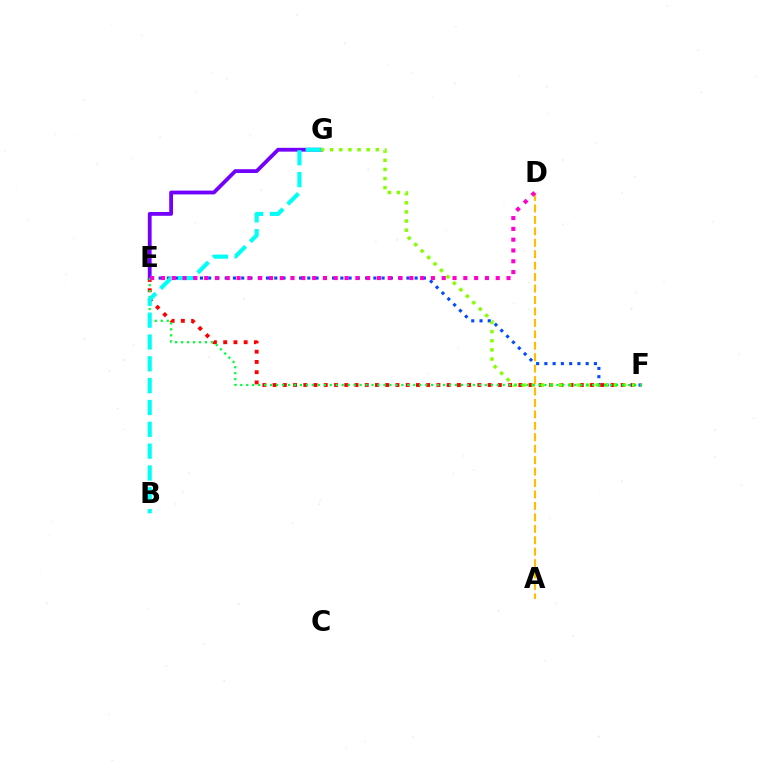{('E', 'F'): [{'color': '#004bff', 'line_style': 'dotted', 'thickness': 2.24}, {'color': '#ff0000', 'line_style': 'dotted', 'thickness': 2.78}, {'color': '#00ff39', 'line_style': 'dotted', 'thickness': 1.62}], ('E', 'G'): [{'color': '#7200ff', 'line_style': 'solid', 'thickness': 2.73}], ('F', 'G'): [{'color': '#84ff00', 'line_style': 'dotted', 'thickness': 2.48}], ('B', 'G'): [{'color': '#00fff6', 'line_style': 'dashed', 'thickness': 2.97}], ('A', 'D'): [{'color': '#ffbd00', 'line_style': 'dashed', 'thickness': 1.55}], ('D', 'E'): [{'color': '#ff00cf', 'line_style': 'dotted', 'thickness': 2.93}]}